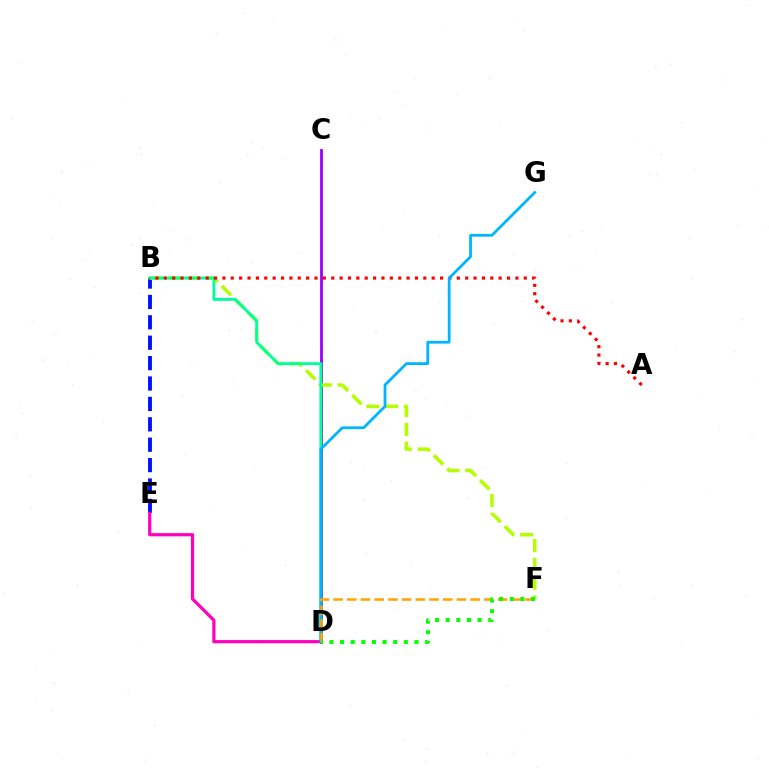{('B', 'E'): [{'color': '#0010ff', 'line_style': 'dashed', 'thickness': 2.77}], ('C', 'D'): [{'color': '#9b00ff', 'line_style': 'solid', 'thickness': 2.02}], ('B', 'F'): [{'color': '#b3ff00', 'line_style': 'dashed', 'thickness': 2.56}], ('B', 'D'): [{'color': '#00ff9d', 'line_style': 'solid', 'thickness': 2.05}], ('A', 'B'): [{'color': '#ff0000', 'line_style': 'dotted', 'thickness': 2.27}], ('D', 'E'): [{'color': '#ff00bd', 'line_style': 'solid', 'thickness': 2.31}], ('D', 'G'): [{'color': '#00b5ff', 'line_style': 'solid', 'thickness': 2.0}], ('D', 'F'): [{'color': '#ffa500', 'line_style': 'dashed', 'thickness': 1.86}, {'color': '#08ff00', 'line_style': 'dotted', 'thickness': 2.89}]}